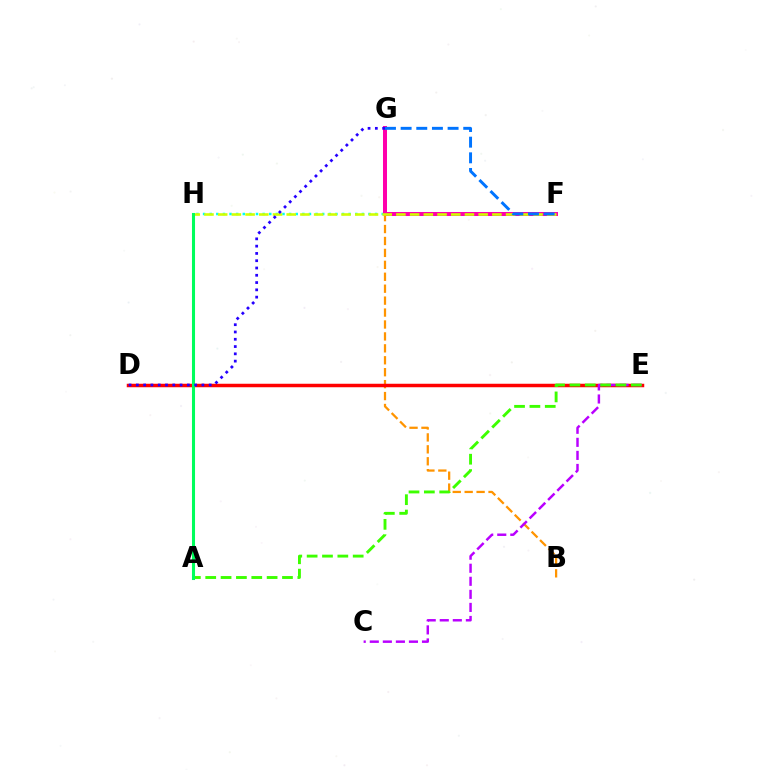{('B', 'G'): [{'color': '#ff9400', 'line_style': 'dashed', 'thickness': 1.62}], ('D', 'E'): [{'color': '#ff0000', 'line_style': 'solid', 'thickness': 2.51}], ('C', 'E'): [{'color': '#b900ff', 'line_style': 'dashed', 'thickness': 1.77}], ('F', 'H'): [{'color': '#00fff6', 'line_style': 'dotted', 'thickness': 1.8}, {'color': '#d1ff00', 'line_style': 'dashed', 'thickness': 1.86}], ('F', 'G'): [{'color': '#ff00ac', 'line_style': 'solid', 'thickness': 2.89}, {'color': '#0074ff', 'line_style': 'dashed', 'thickness': 2.13}], ('A', 'E'): [{'color': '#3dff00', 'line_style': 'dashed', 'thickness': 2.09}], ('A', 'H'): [{'color': '#00ff5c', 'line_style': 'solid', 'thickness': 2.21}], ('D', 'G'): [{'color': '#2500ff', 'line_style': 'dotted', 'thickness': 1.98}]}